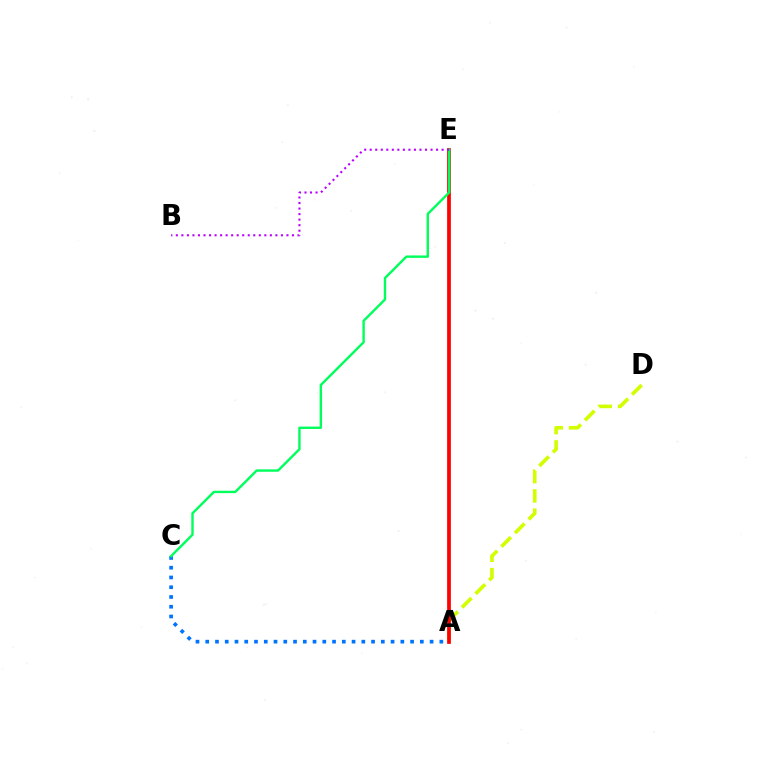{('A', 'D'): [{'color': '#d1ff00', 'line_style': 'dashed', 'thickness': 2.62}], ('A', 'C'): [{'color': '#0074ff', 'line_style': 'dotted', 'thickness': 2.65}], ('A', 'E'): [{'color': '#ff0000', 'line_style': 'solid', 'thickness': 2.68}], ('C', 'E'): [{'color': '#00ff5c', 'line_style': 'solid', 'thickness': 1.73}], ('B', 'E'): [{'color': '#b900ff', 'line_style': 'dotted', 'thickness': 1.5}]}